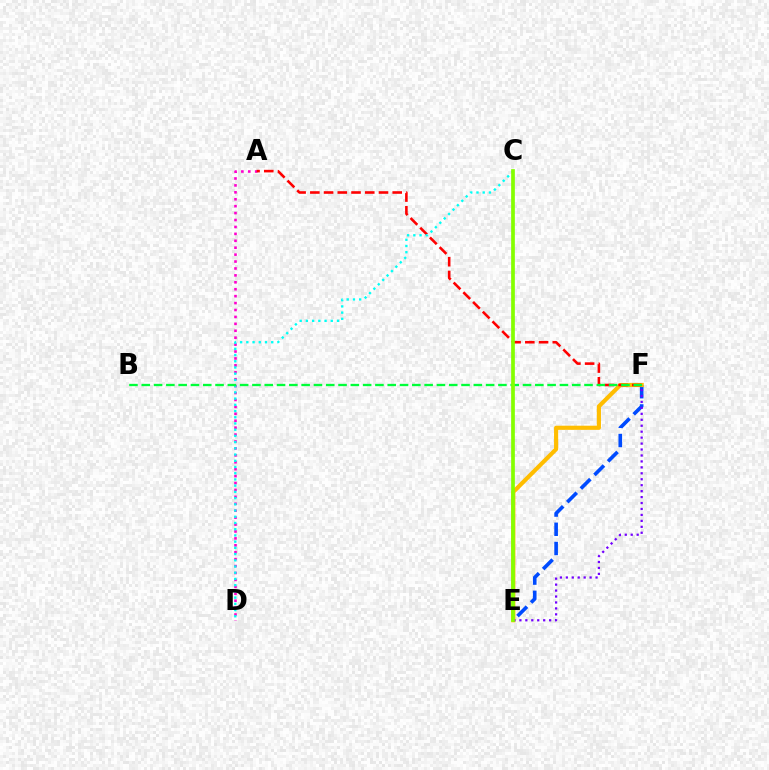{('E', 'F'): [{'color': '#004bff', 'line_style': 'dashed', 'thickness': 2.61}, {'color': '#ffbd00', 'line_style': 'solid', 'thickness': 2.98}, {'color': '#7200ff', 'line_style': 'dotted', 'thickness': 1.62}], ('A', 'D'): [{'color': '#ff00cf', 'line_style': 'dotted', 'thickness': 1.88}], ('A', 'F'): [{'color': '#ff0000', 'line_style': 'dashed', 'thickness': 1.87}], ('C', 'D'): [{'color': '#00fff6', 'line_style': 'dotted', 'thickness': 1.69}], ('B', 'F'): [{'color': '#00ff39', 'line_style': 'dashed', 'thickness': 1.67}], ('C', 'E'): [{'color': '#84ff00', 'line_style': 'solid', 'thickness': 2.67}]}